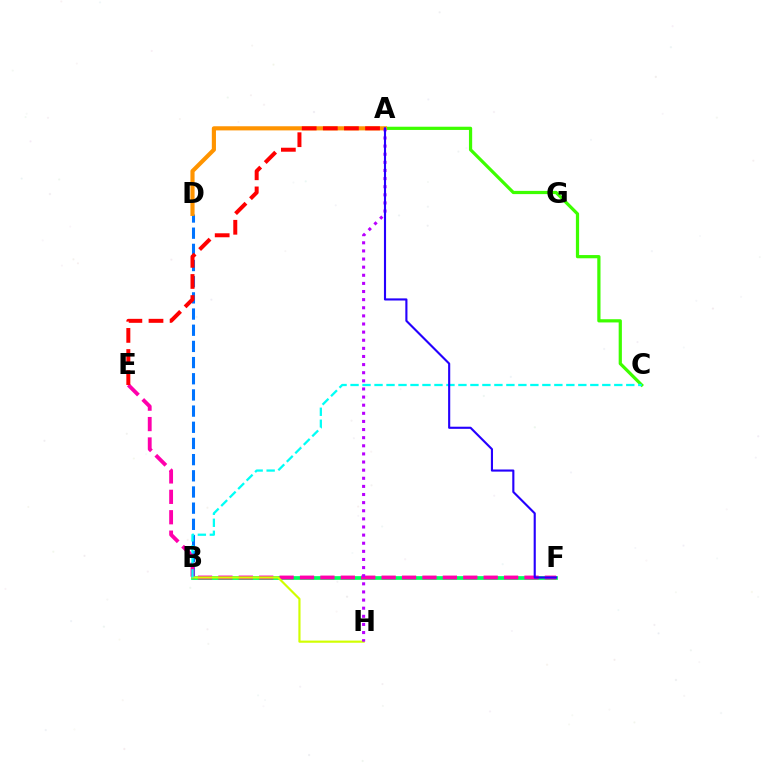{('B', 'F'): [{'color': '#00ff5c', 'line_style': 'solid', 'thickness': 2.67}], ('B', 'D'): [{'color': '#0074ff', 'line_style': 'dashed', 'thickness': 2.2}], ('E', 'F'): [{'color': '#ff00ac', 'line_style': 'dashed', 'thickness': 2.77}], ('A', 'C'): [{'color': '#3dff00', 'line_style': 'solid', 'thickness': 2.32}], ('B', 'H'): [{'color': '#d1ff00', 'line_style': 'solid', 'thickness': 1.56}], ('A', 'D'): [{'color': '#ff9400', 'line_style': 'solid', 'thickness': 2.98}], ('B', 'C'): [{'color': '#00fff6', 'line_style': 'dashed', 'thickness': 1.63}], ('A', 'E'): [{'color': '#ff0000', 'line_style': 'dashed', 'thickness': 2.87}], ('A', 'H'): [{'color': '#b900ff', 'line_style': 'dotted', 'thickness': 2.21}], ('A', 'F'): [{'color': '#2500ff', 'line_style': 'solid', 'thickness': 1.53}]}